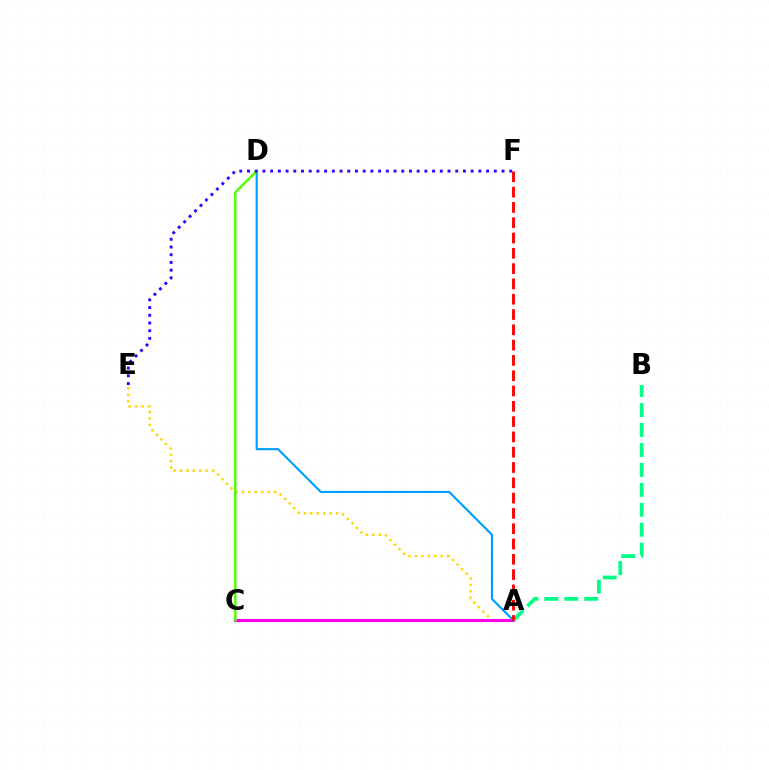{('A', 'E'): [{'color': '#ffd500', 'line_style': 'dotted', 'thickness': 1.75}], ('A', 'C'): [{'color': '#ff00ed', 'line_style': 'solid', 'thickness': 2.25}], ('A', 'D'): [{'color': '#009eff', 'line_style': 'solid', 'thickness': 1.53}], ('A', 'B'): [{'color': '#00ff86', 'line_style': 'dashed', 'thickness': 2.71}], ('A', 'F'): [{'color': '#ff0000', 'line_style': 'dashed', 'thickness': 2.08}], ('C', 'D'): [{'color': '#4fff00', 'line_style': 'solid', 'thickness': 1.77}], ('E', 'F'): [{'color': '#3700ff', 'line_style': 'dotted', 'thickness': 2.1}]}